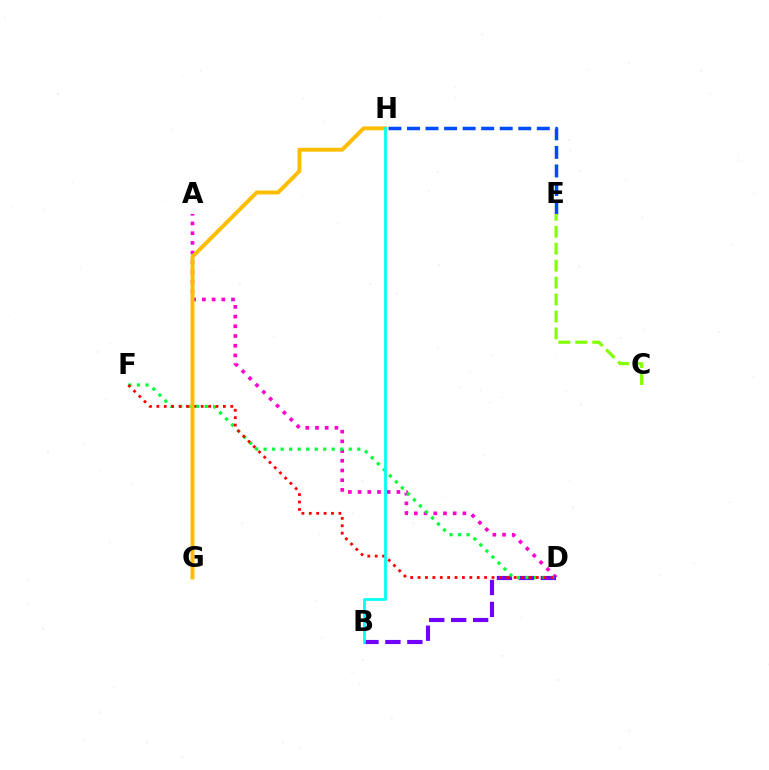{('E', 'H'): [{'color': '#004bff', 'line_style': 'dashed', 'thickness': 2.52}], ('A', 'D'): [{'color': '#ff00cf', 'line_style': 'dotted', 'thickness': 2.64}], ('B', 'D'): [{'color': '#7200ff', 'line_style': 'dashed', 'thickness': 2.98}], ('D', 'F'): [{'color': '#00ff39', 'line_style': 'dotted', 'thickness': 2.31}, {'color': '#ff0000', 'line_style': 'dotted', 'thickness': 2.01}], ('G', 'H'): [{'color': '#ffbd00', 'line_style': 'solid', 'thickness': 2.82}], ('B', 'H'): [{'color': '#00fff6', 'line_style': 'solid', 'thickness': 1.97}], ('C', 'E'): [{'color': '#84ff00', 'line_style': 'dashed', 'thickness': 2.3}]}